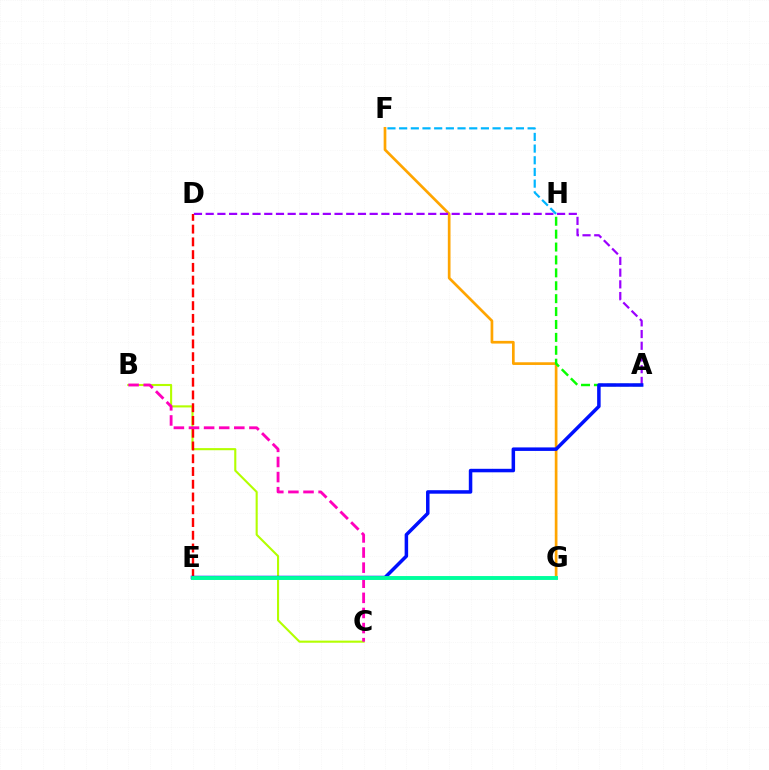{('F', 'G'): [{'color': '#ffa500', 'line_style': 'solid', 'thickness': 1.94}], ('B', 'C'): [{'color': '#b3ff00', 'line_style': 'solid', 'thickness': 1.52}, {'color': '#ff00bd', 'line_style': 'dashed', 'thickness': 2.05}], ('D', 'E'): [{'color': '#ff0000', 'line_style': 'dashed', 'thickness': 1.73}], ('A', 'D'): [{'color': '#9b00ff', 'line_style': 'dashed', 'thickness': 1.59}], ('A', 'H'): [{'color': '#08ff00', 'line_style': 'dashed', 'thickness': 1.75}], ('F', 'H'): [{'color': '#00b5ff', 'line_style': 'dashed', 'thickness': 1.59}], ('A', 'E'): [{'color': '#0010ff', 'line_style': 'solid', 'thickness': 2.52}], ('E', 'G'): [{'color': '#00ff9d', 'line_style': 'solid', 'thickness': 2.81}]}